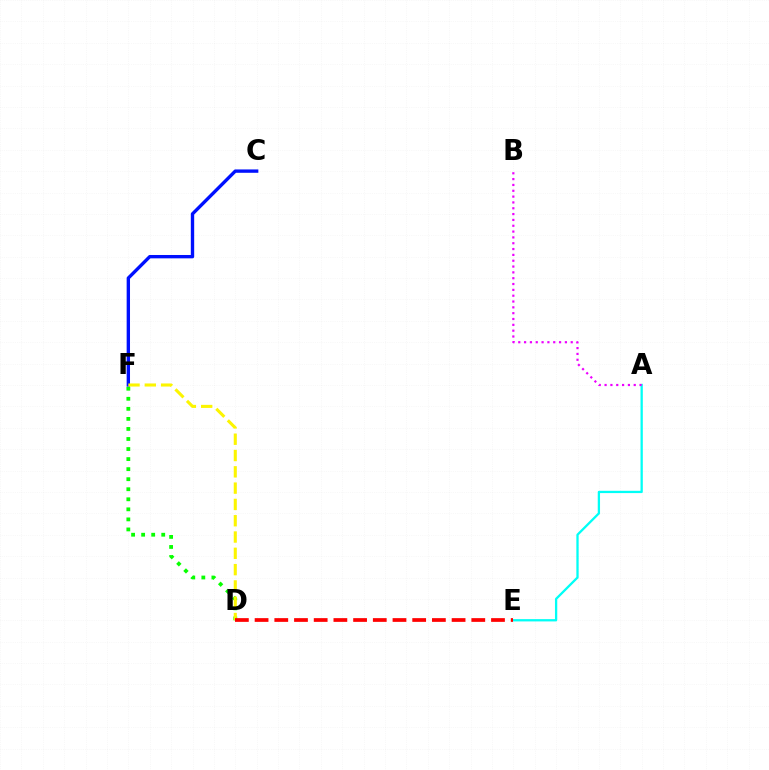{('C', 'F'): [{'color': '#0010ff', 'line_style': 'solid', 'thickness': 2.42}], ('D', 'F'): [{'color': '#08ff00', 'line_style': 'dotted', 'thickness': 2.73}, {'color': '#fcf500', 'line_style': 'dashed', 'thickness': 2.21}], ('A', 'E'): [{'color': '#00fff6', 'line_style': 'solid', 'thickness': 1.65}], ('A', 'B'): [{'color': '#ee00ff', 'line_style': 'dotted', 'thickness': 1.58}], ('D', 'E'): [{'color': '#ff0000', 'line_style': 'dashed', 'thickness': 2.68}]}